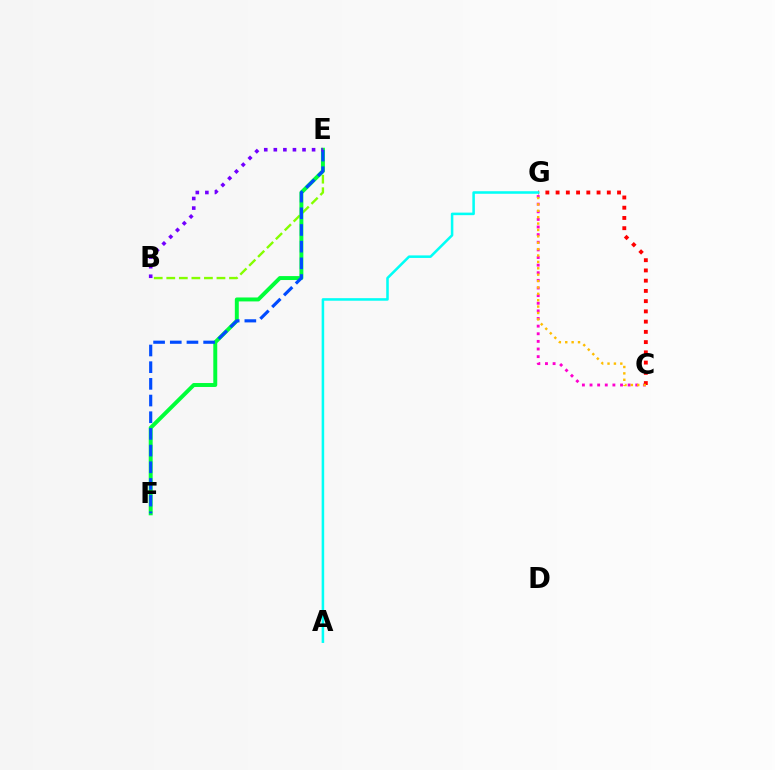{('C', 'G'): [{'color': '#ff00cf', 'line_style': 'dotted', 'thickness': 2.07}, {'color': '#ff0000', 'line_style': 'dotted', 'thickness': 2.78}, {'color': '#ffbd00', 'line_style': 'dotted', 'thickness': 1.74}], ('B', 'E'): [{'color': '#84ff00', 'line_style': 'dashed', 'thickness': 1.7}, {'color': '#7200ff', 'line_style': 'dotted', 'thickness': 2.6}], ('A', 'G'): [{'color': '#00fff6', 'line_style': 'solid', 'thickness': 1.83}], ('E', 'F'): [{'color': '#00ff39', 'line_style': 'solid', 'thickness': 2.84}, {'color': '#004bff', 'line_style': 'dashed', 'thickness': 2.27}]}